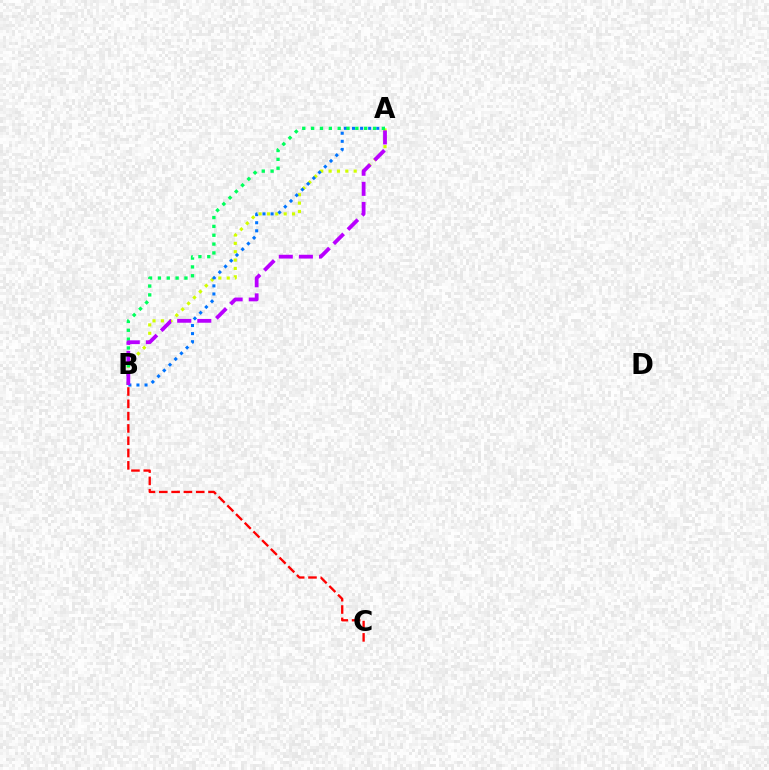{('A', 'B'): [{'color': '#d1ff00', 'line_style': 'dotted', 'thickness': 2.27}, {'color': '#0074ff', 'line_style': 'dotted', 'thickness': 2.2}, {'color': '#00ff5c', 'line_style': 'dotted', 'thickness': 2.4}, {'color': '#b900ff', 'line_style': 'dashed', 'thickness': 2.73}], ('B', 'C'): [{'color': '#ff0000', 'line_style': 'dashed', 'thickness': 1.67}]}